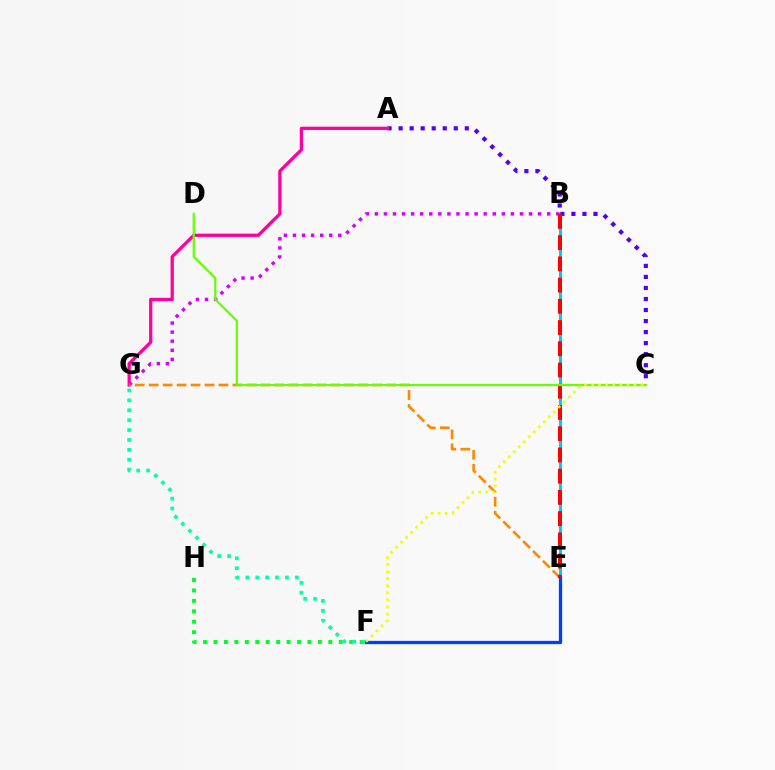{('B', 'E'): [{'color': '#00c7ff', 'line_style': 'solid', 'thickness': 2.15}, {'color': '#ff0000', 'line_style': 'dashed', 'thickness': 2.88}], ('A', 'C'): [{'color': '#4f00ff', 'line_style': 'dotted', 'thickness': 3.0}], ('F', 'H'): [{'color': '#00ff27', 'line_style': 'dotted', 'thickness': 2.84}], ('B', 'G'): [{'color': '#d600ff', 'line_style': 'dotted', 'thickness': 2.46}], ('A', 'G'): [{'color': '#ff00a0', 'line_style': 'solid', 'thickness': 2.35}], ('E', 'G'): [{'color': '#ff8800', 'line_style': 'dashed', 'thickness': 1.9}], ('F', 'G'): [{'color': '#00ffaf', 'line_style': 'dotted', 'thickness': 2.69}], ('E', 'F'): [{'color': '#003fff', 'line_style': 'solid', 'thickness': 2.36}], ('C', 'D'): [{'color': '#66ff00', 'line_style': 'solid', 'thickness': 1.59}], ('C', 'F'): [{'color': '#eeff00', 'line_style': 'dotted', 'thickness': 1.92}]}